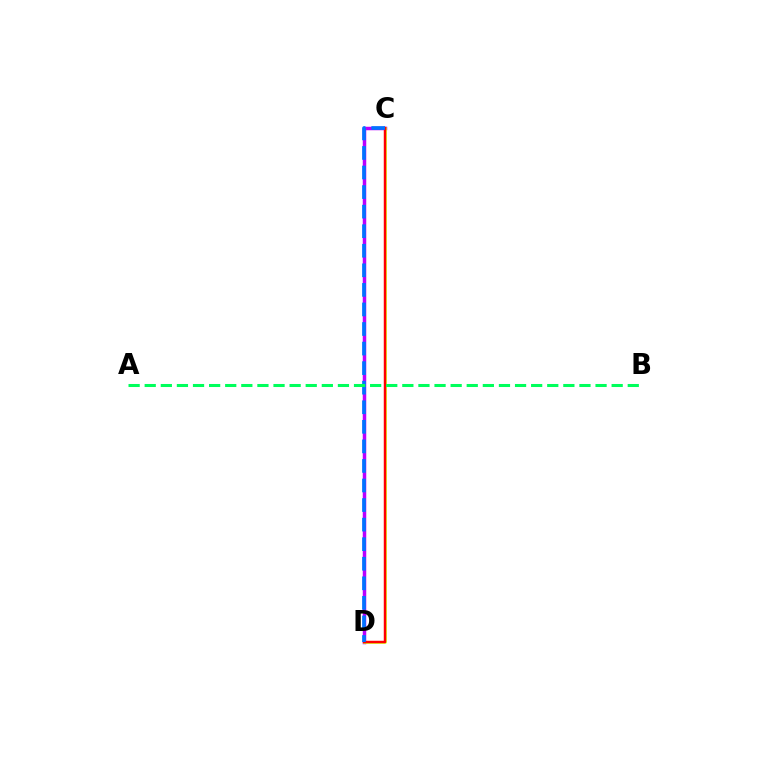{('C', 'D'): [{'color': '#b900ff', 'line_style': 'solid', 'thickness': 2.51}, {'color': '#d1ff00', 'line_style': 'solid', 'thickness': 1.86}, {'color': '#ff0000', 'line_style': 'solid', 'thickness': 1.77}, {'color': '#0074ff', 'line_style': 'dashed', 'thickness': 2.66}], ('A', 'B'): [{'color': '#00ff5c', 'line_style': 'dashed', 'thickness': 2.19}]}